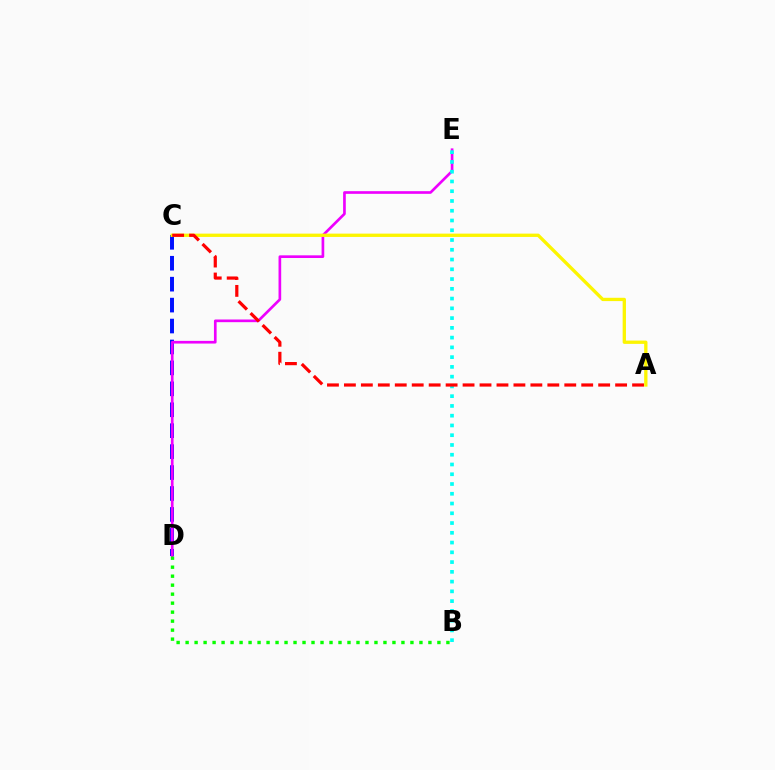{('C', 'D'): [{'color': '#0010ff', 'line_style': 'dashed', 'thickness': 2.84}], ('D', 'E'): [{'color': '#ee00ff', 'line_style': 'solid', 'thickness': 1.92}], ('B', 'E'): [{'color': '#00fff6', 'line_style': 'dotted', 'thickness': 2.65}], ('A', 'C'): [{'color': '#fcf500', 'line_style': 'solid', 'thickness': 2.38}, {'color': '#ff0000', 'line_style': 'dashed', 'thickness': 2.3}], ('B', 'D'): [{'color': '#08ff00', 'line_style': 'dotted', 'thickness': 2.44}]}